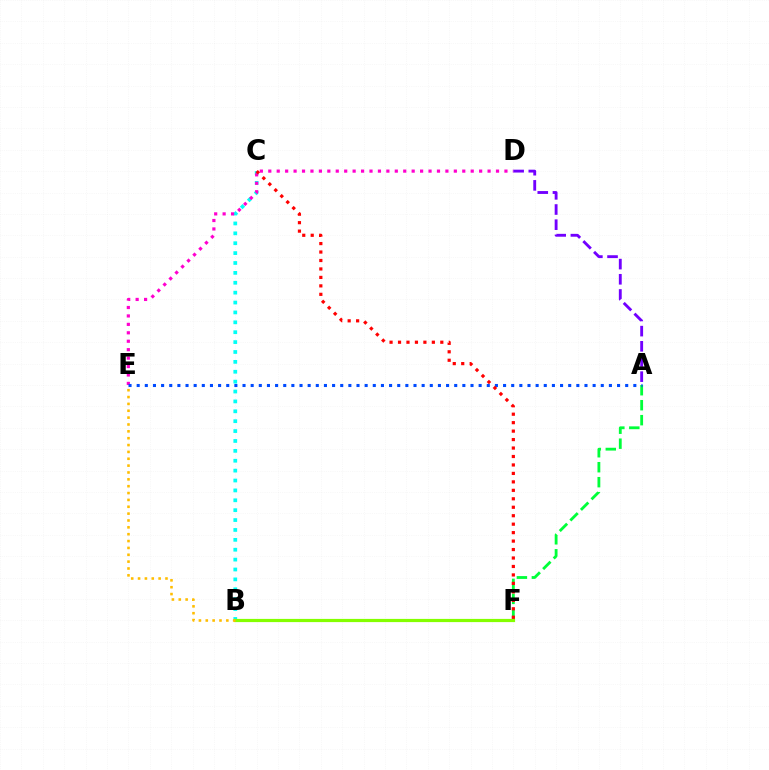{('B', 'C'): [{'color': '#00fff6', 'line_style': 'dotted', 'thickness': 2.69}], ('A', 'F'): [{'color': '#00ff39', 'line_style': 'dashed', 'thickness': 2.03}], ('B', 'F'): [{'color': '#84ff00', 'line_style': 'solid', 'thickness': 2.3}], ('D', 'E'): [{'color': '#ff00cf', 'line_style': 'dotted', 'thickness': 2.29}], ('B', 'E'): [{'color': '#ffbd00', 'line_style': 'dotted', 'thickness': 1.86}], ('A', 'D'): [{'color': '#7200ff', 'line_style': 'dashed', 'thickness': 2.06}], ('A', 'E'): [{'color': '#004bff', 'line_style': 'dotted', 'thickness': 2.21}], ('C', 'F'): [{'color': '#ff0000', 'line_style': 'dotted', 'thickness': 2.3}]}